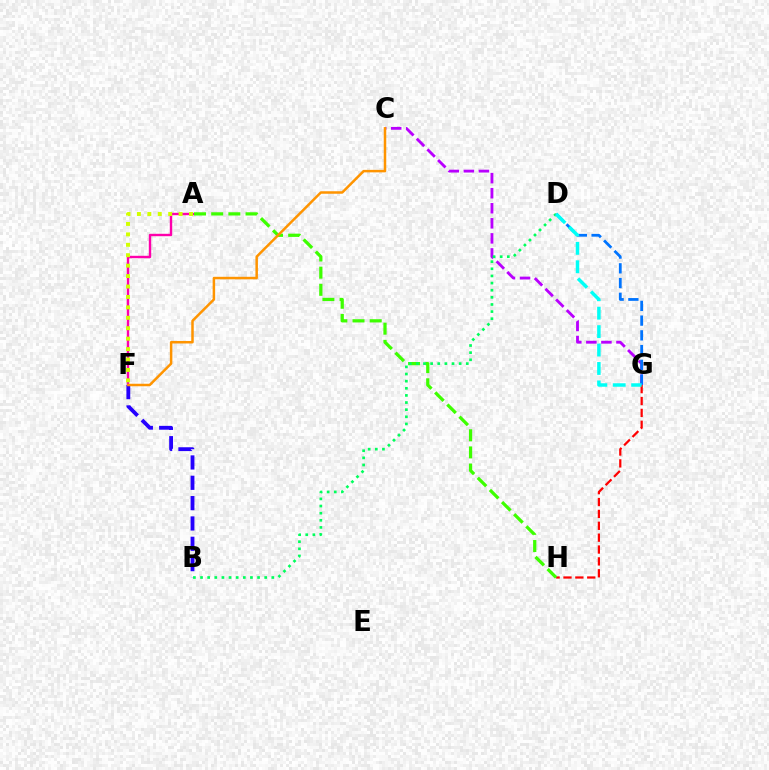{('A', 'F'): [{'color': '#ff00ac', 'line_style': 'solid', 'thickness': 1.73}, {'color': '#d1ff00', 'line_style': 'dotted', 'thickness': 2.83}], ('B', 'F'): [{'color': '#2500ff', 'line_style': 'dashed', 'thickness': 2.76}], ('G', 'H'): [{'color': '#ff0000', 'line_style': 'dashed', 'thickness': 1.61}], ('A', 'H'): [{'color': '#3dff00', 'line_style': 'dashed', 'thickness': 2.33}], ('C', 'G'): [{'color': '#b900ff', 'line_style': 'dashed', 'thickness': 2.05}], ('B', 'D'): [{'color': '#00ff5c', 'line_style': 'dotted', 'thickness': 1.94}], ('D', 'G'): [{'color': '#0074ff', 'line_style': 'dashed', 'thickness': 2.0}, {'color': '#00fff6', 'line_style': 'dashed', 'thickness': 2.5}], ('C', 'F'): [{'color': '#ff9400', 'line_style': 'solid', 'thickness': 1.8}]}